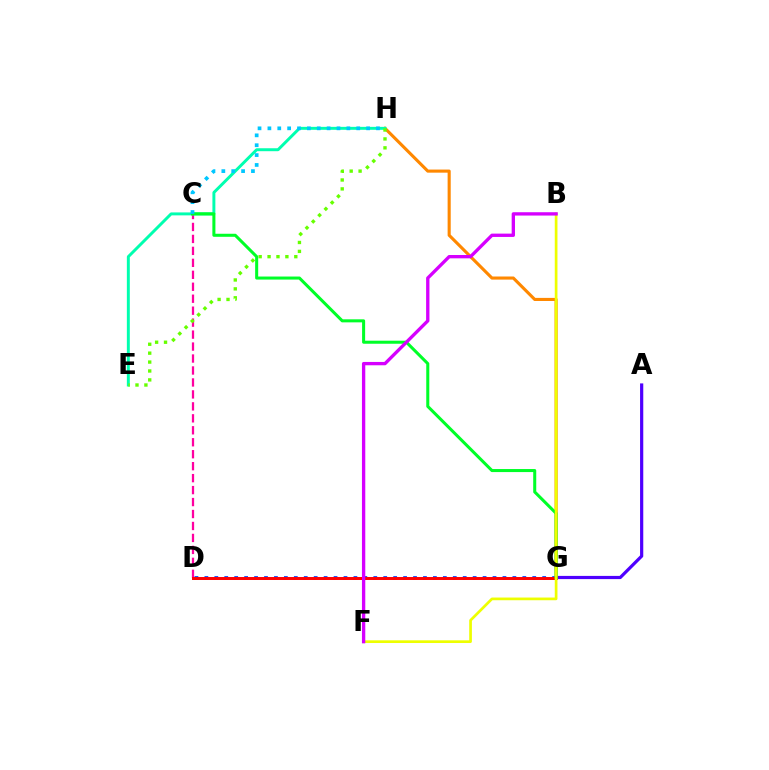{('D', 'G'): [{'color': '#003fff', 'line_style': 'dotted', 'thickness': 2.7}, {'color': '#ff0000', 'line_style': 'solid', 'thickness': 2.14}], ('A', 'G'): [{'color': '#4f00ff', 'line_style': 'solid', 'thickness': 2.3}], ('G', 'H'): [{'color': '#ff8800', 'line_style': 'solid', 'thickness': 2.23}], ('C', 'D'): [{'color': '#ff00a0', 'line_style': 'dashed', 'thickness': 1.62}], ('E', 'H'): [{'color': '#00ffaf', 'line_style': 'solid', 'thickness': 2.13}, {'color': '#66ff00', 'line_style': 'dotted', 'thickness': 2.42}], ('C', 'G'): [{'color': '#00ff27', 'line_style': 'solid', 'thickness': 2.19}], ('B', 'F'): [{'color': '#eeff00', 'line_style': 'solid', 'thickness': 1.94}, {'color': '#d600ff', 'line_style': 'solid', 'thickness': 2.4}], ('C', 'H'): [{'color': '#00c7ff', 'line_style': 'dotted', 'thickness': 2.68}]}